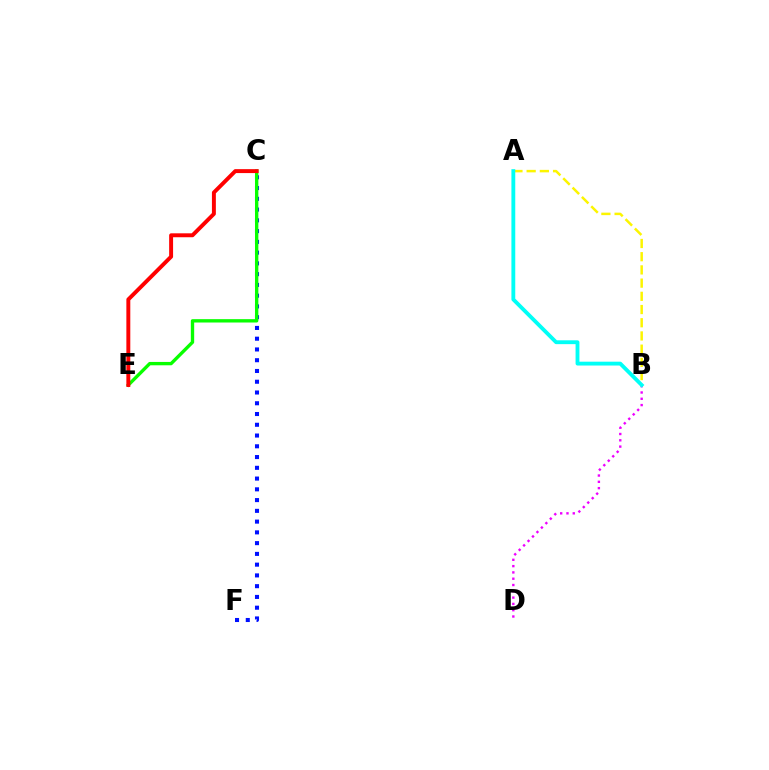{('C', 'F'): [{'color': '#0010ff', 'line_style': 'dotted', 'thickness': 2.92}], ('C', 'E'): [{'color': '#08ff00', 'line_style': 'solid', 'thickness': 2.42}, {'color': '#ff0000', 'line_style': 'solid', 'thickness': 2.83}], ('B', 'D'): [{'color': '#ee00ff', 'line_style': 'dotted', 'thickness': 1.71}], ('A', 'B'): [{'color': '#fcf500', 'line_style': 'dashed', 'thickness': 1.79}, {'color': '#00fff6', 'line_style': 'solid', 'thickness': 2.77}]}